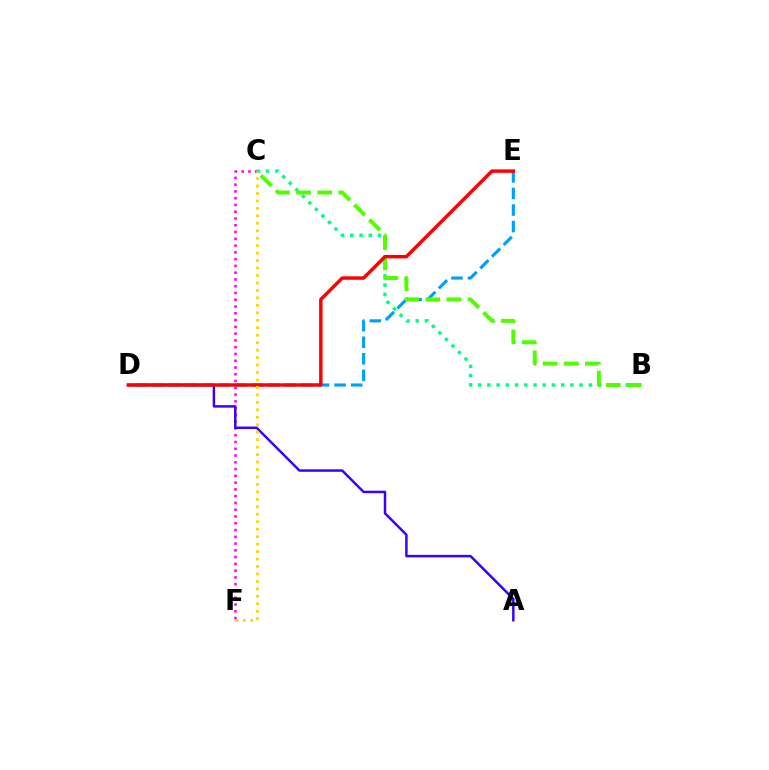{('C', 'F'): [{'color': '#ff00ed', 'line_style': 'dotted', 'thickness': 1.84}, {'color': '#ffd500', 'line_style': 'dotted', 'thickness': 2.03}], ('A', 'D'): [{'color': '#3700ff', 'line_style': 'solid', 'thickness': 1.78}], ('D', 'E'): [{'color': '#009eff', 'line_style': 'dashed', 'thickness': 2.25}, {'color': '#ff0000', 'line_style': 'solid', 'thickness': 2.49}], ('B', 'C'): [{'color': '#00ff86', 'line_style': 'dotted', 'thickness': 2.51}, {'color': '#4fff00', 'line_style': 'dashed', 'thickness': 2.87}]}